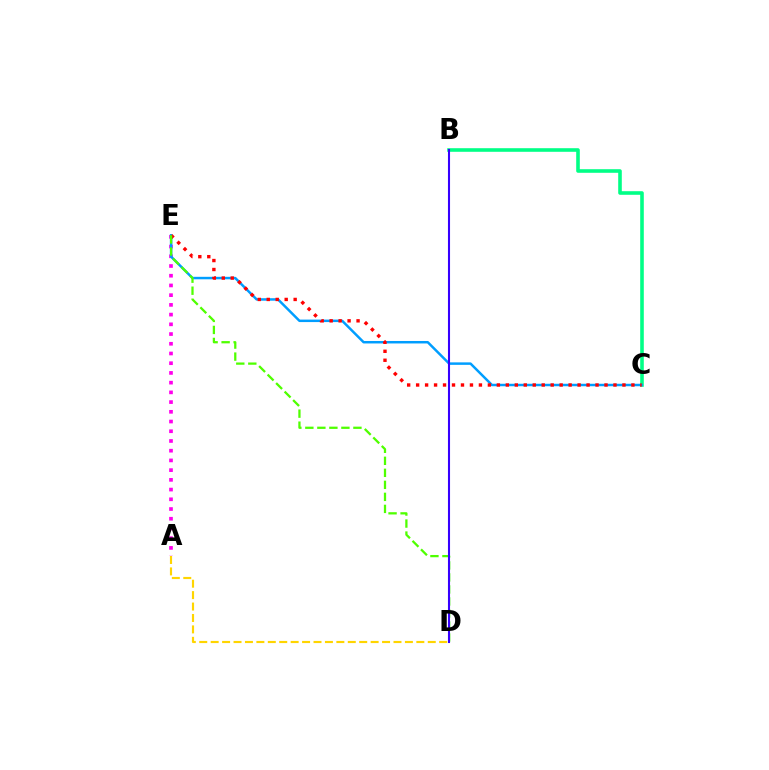{('A', 'E'): [{'color': '#ff00ed', 'line_style': 'dotted', 'thickness': 2.64}], ('A', 'D'): [{'color': '#ffd500', 'line_style': 'dashed', 'thickness': 1.55}], ('B', 'C'): [{'color': '#00ff86', 'line_style': 'solid', 'thickness': 2.59}], ('C', 'E'): [{'color': '#009eff', 'line_style': 'solid', 'thickness': 1.78}, {'color': '#ff0000', 'line_style': 'dotted', 'thickness': 2.44}], ('D', 'E'): [{'color': '#4fff00', 'line_style': 'dashed', 'thickness': 1.63}], ('B', 'D'): [{'color': '#3700ff', 'line_style': 'solid', 'thickness': 1.5}]}